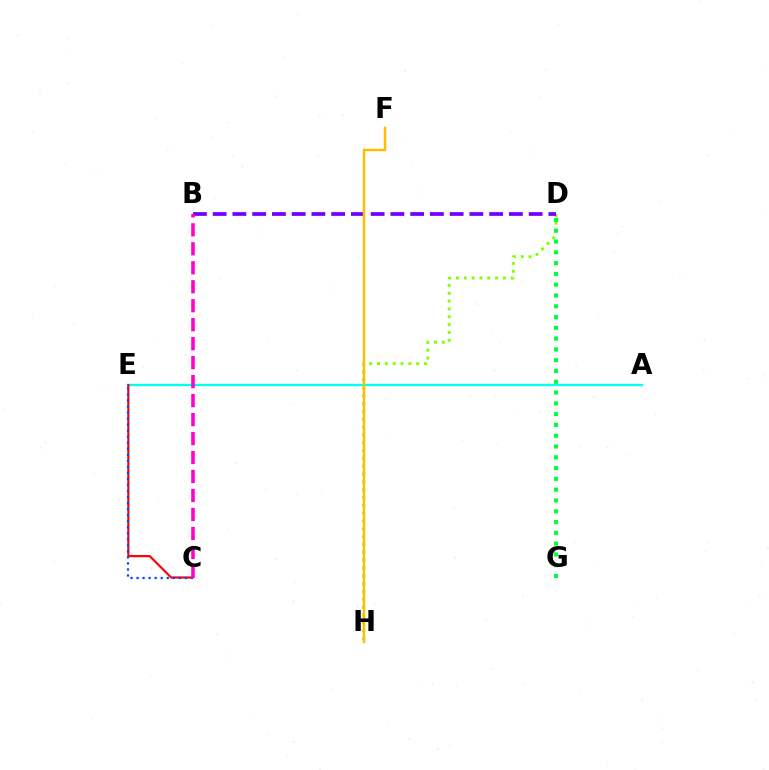{('A', 'E'): [{'color': '#00fff6', 'line_style': 'solid', 'thickness': 1.66}], ('D', 'H'): [{'color': '#84ff00', 'line_style': 'dotted', 'thickness': 2.13}], ('C', 'E'): [{'color': '#ff0000', 'line_style': 'solid', 'thickness': 1.57}, {'color': '#004bff', 'line_style': 'dotted', 'thickness': 1.64}], ('D', 'G'): [{'color': '#00ff39', 'line_style': 'dotted', 'thickness': 2.93}], ('B', 'D'): [{'color': '#7200ff', 'line_style': 'dashed', 'thickness': 2.68}], ('B', 'C'): [{'color': '#ff00cf', 'line_style': 'dashed', 'thickness': 2.58}], ('F', 'H'): [{'color': '#ffbd00', 'line_style': 'solid', 'thickness': 1.78}]}